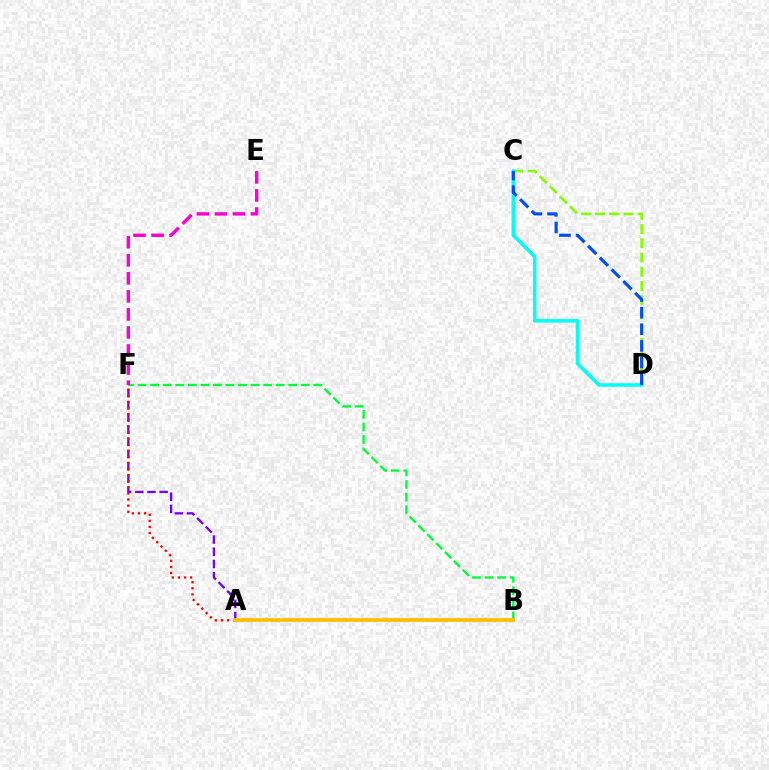{('C', 'D'): [{'color': '#84ff00', 'line_style': 'dashed', 'thickness': 1.93}, {'color': '#00fff6', 'line_style': 'solid', 'thickness': 2.54}, {'color': '#004bff', 'line_style': 'dashed', 'thickness': 2.26}], ('B', 'F'): [{'color': '#00ff39', 'line_style': 'dashed', 'thickness': 1.7}], ('A', 'F'): [{'color': '#7200ff', 'line_style': 'dashed', 'thickness': 1.66}, {'color': '#ff0000', 'line_style': 'dotted', 'thickness': 1.66}], ('E', 'F'): [{'color': '#ff00cf', 'line_style': 'dashed', 'thickness': 2.45}], ('A', 'B'): [{'color': '#ffbd00', 'line_style': 'solid', 'thickness': 2.69}]}